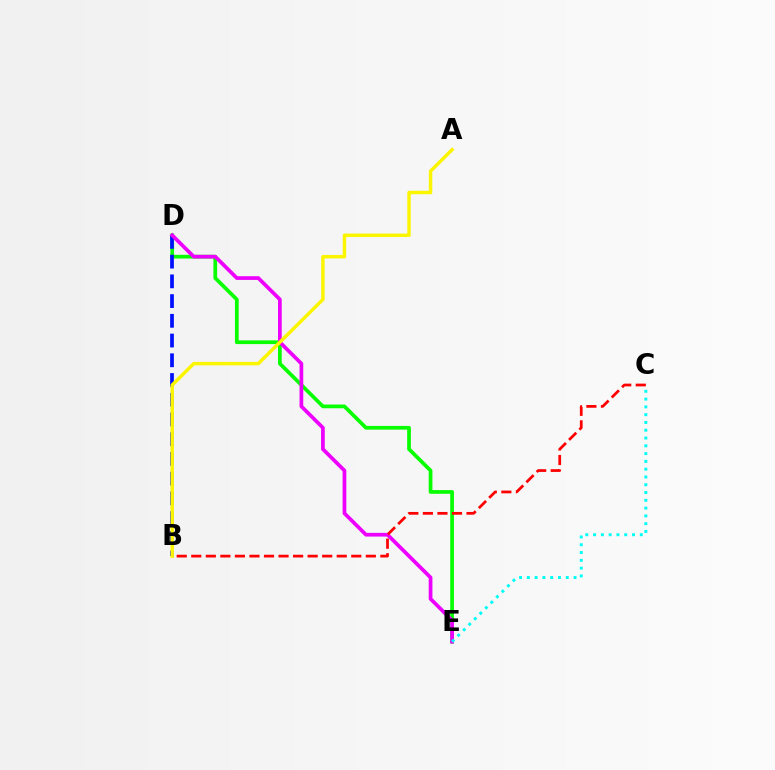{('D', 'E'): [{'color': '#08ff00', 'line_style': 'solid', 'thickness': 2.68}, {'color': '#ee00ff', 'line_style': 'solid', 'thickness': 2.68}], ('B', 'D'): [{'color': '#0010ff', 'line_style': 'dashed', 'thickness': 2.68}], ('C', 'E'): [{'color': '#00fff6', 'line_style': 'dotted', 'thickness': 2.12}], ('A', 'B'): [{'color': '#fcf500', 'line_style': 'solid', 'thickness': 2.48}], ('B', 'C'): [{'color': '#ff0000', 'line_style': 'dashed', 'thickness': 1.98}]}